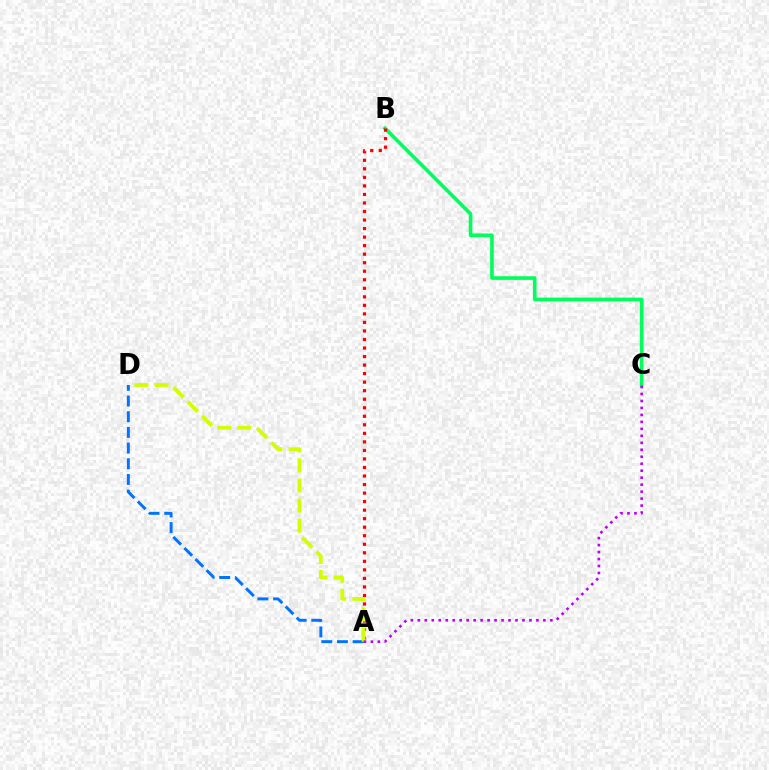{('A', 'D'): [{'color': '#0074ff', 'line_style': 'dashed', 'thickness': 2.13}, {'color': '#d1ff00', 'line_style': 'dashed', 'thickness': 2.73}], ('B', 'C'): [{'color': '#00ff5c', 'line_style': 'solid', 'thickness': 2.61}], ('A', 'B'): [{'color': '#ff0000', 'line_style': 'dotted', 'thickness': 2.32}], ('A', 'C'): [{'color': '#b900ff', 'line_style': 'dotted', 'thickness': 1.9}]}